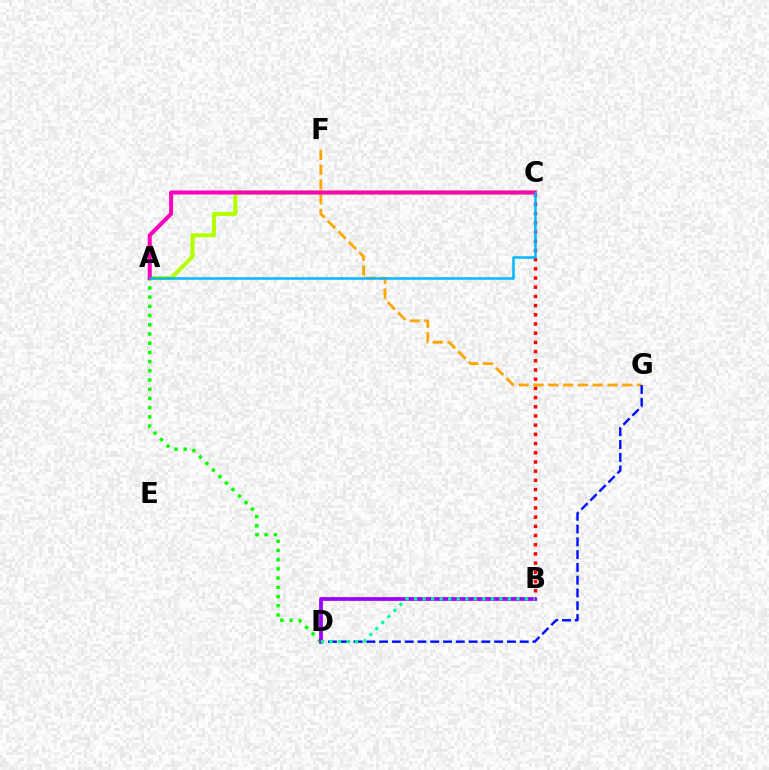{('A', 'D'): [{'color': '#08ff00', 'line_style': 'dotted', 'thickness': 2.5}], ('B', 'C'): [{'color': '#ff0000', 'line_style': 'dotted', 'thickness': 2.5}], ('A', 'C'): [{'color': '#b3ff00', 'line_style': 'solid', 'thickness': 2.92}, {'color': '#ff00bd', 'line_style': 'solid', 'thickness': 2.9}, {'color': '#00b5ff', 'line_style': 'solid', 'thickness': 1.8}], ('F', 'G'): [{'color': '#ffa500', 'line_style': 'dashed', 'thickness': 2.01}], ('B', 'D'): [{'color': '#9b00ff', 'line_style': 'solid', 'thickness': 2.7}, {'color': '#00ff9d', 'line_style': 'dotted', 'thickness': 2.32}], ('D', 'G'): [{'color': '#0010ff', 'line_style': 'dashed', 'thickness': 1.74}]}